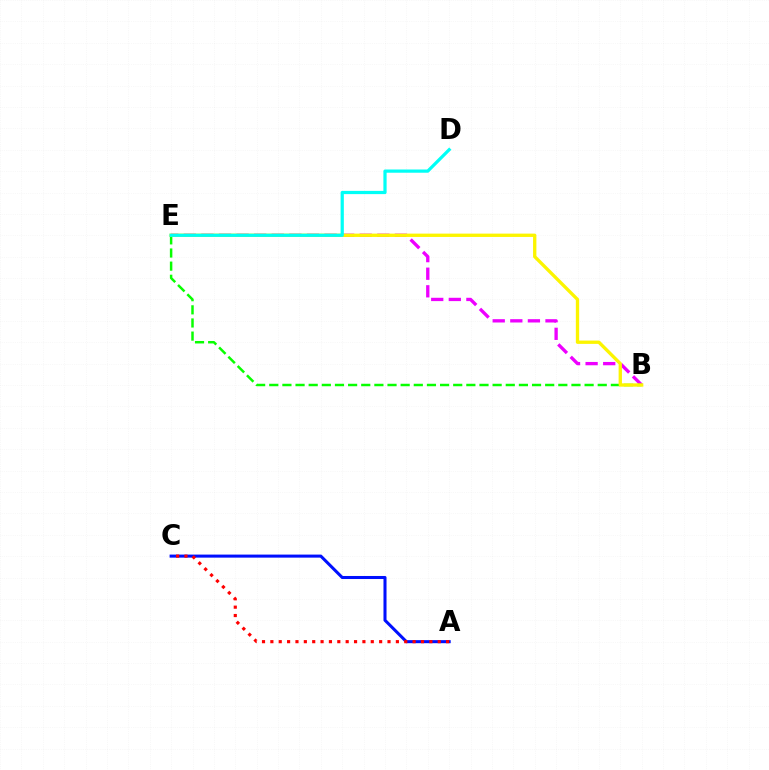{('A', 'C'): [{'color': '#0010ff', 'line_style': 'solid', 'thickness': 2.19}, {'color': '#ff0000', 'line_style': 'dotted', 'thickness': 2.27}], ('B', 'E'): [{'color': '#ee00ff', 'line_style': 'dashed', 'thickness': 2.39}, {'color': '#08ff00', 'line_style': 'dashed', 'thickness': 1.78}, {'color': '#fcf500', 'line_style': 'solid', 'thickness': 2.4}], ('D', 'E'): [{'color': '#00fff6', 'line_style': 'solid', 'thickness': 2.32}]}